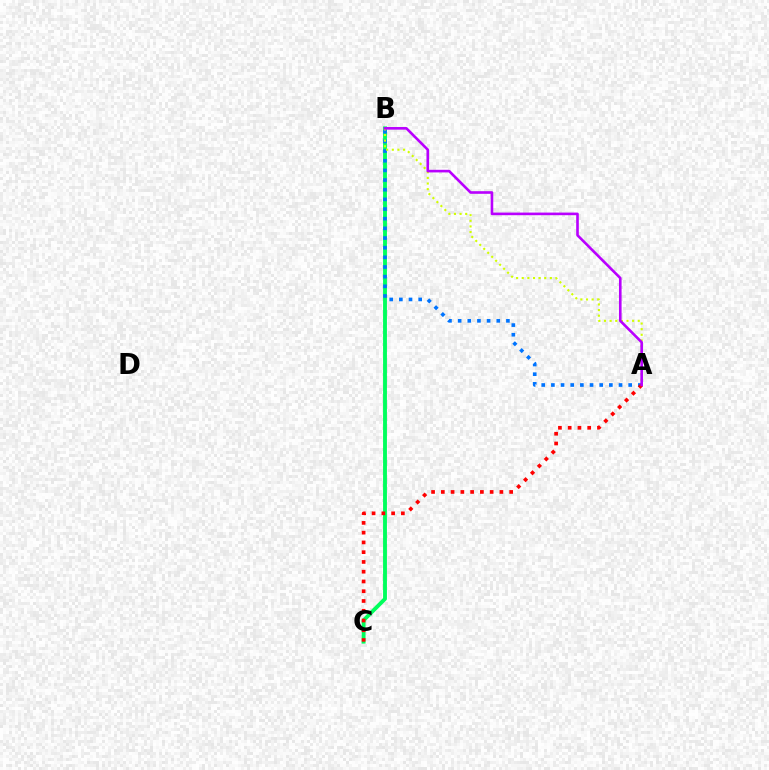{('B', 'C'): [{'color': '#00ff5c', 'line_style': 'solid', 'thickness': 2.78}], ('A', 'B'): [{'color': '#0074ff', 'line_style': 'dotted', 'thickness': 2.62}, {'color': '#d1ff00', 'line_style': 'dotted', 'thickness': 1.53}, {'color': '#b900ff', 'line_style': 'solid', 'thickness': 1.89}], ('A', 'C'): [{'color': '#ff0000', 'line_style': 'dotted', 'thickness': 2.65}]}